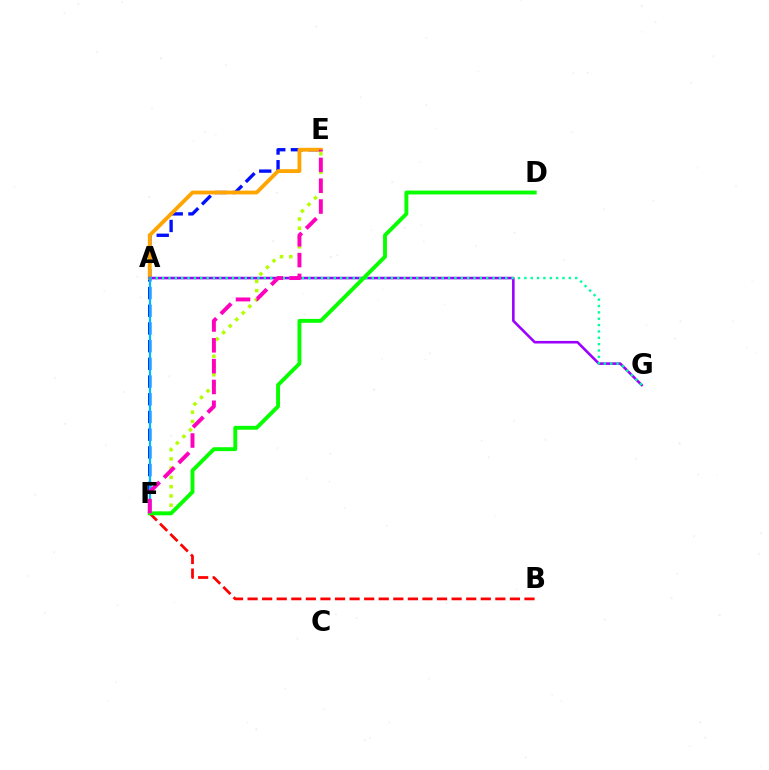{('E', 'F'): [{'color': '#0010ff', 'line_style': 'dashed', 'thickness': 2.4}, {'color': '#b3ff00', 'line_style': 'dotted', 'thickness': 2.52}, {'color': '#ff00bd', 'line_style': 'dashed', 'thickness': 2.83}], ('A', 'E'): [{'color': '#ffa500', 'line_style': 'solid', 'thickness': 2.75}], ('B', 'F'): [{'color': '#ff0000', 'line_style': 'dashed', 'thickness': 1.98}], ('A', 'G'): [{'color': '#9b00ff', 'line_style': 'solid', 'thickness': 1.86}, {'color': '#00ff9d', 'line_style': 'dotted', 'thickness': 1.73}], ('A', 'F'): [{'color': '#00b5ff', 'line_style': 'solid', 'thickness': 1.62}], ('D', 'F'): [{'color': '#08ff00', 'line_style': 'solid', 'thickness': 2.8}]}